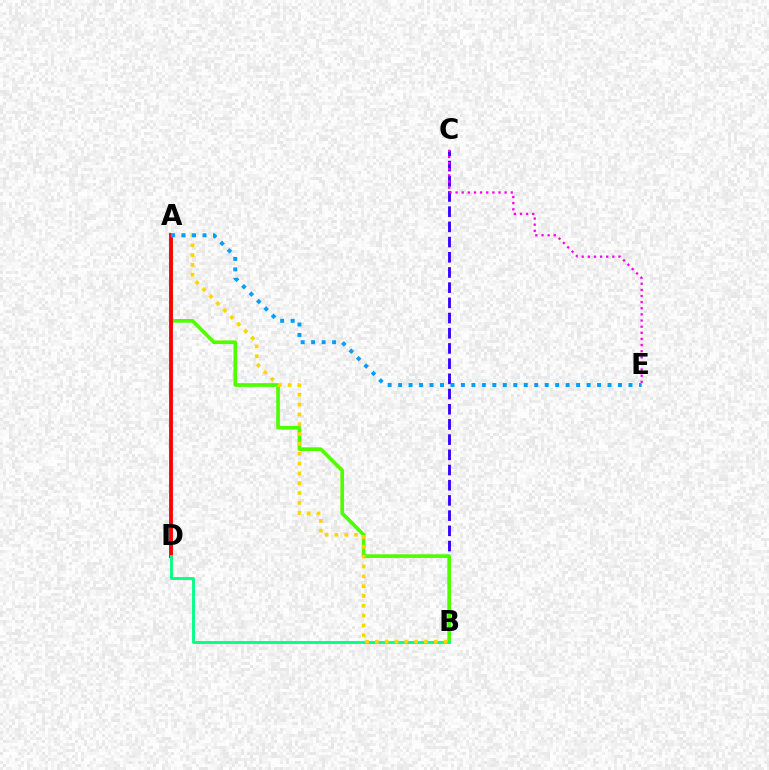{('B', 'C'): [{'color': '#3700ff', 'line_style': 'dashed', 'thickness': 2.06}], ('A', 'B'): [{'color': '#4fff00', 'line_style': 'solid', 'thickness': 2.65}, {'color': '#ffd500', 'line_style': 'dotted', 'thickness': 2.67}], ('A', 'D'): [{'color': '#ff0000', 'line_style': 'solid', 'thickness': 2.77}], ('C', 'E'): [{'color': '#ff00ed', 'line_style': 'dotted', 'thickness': 1.67}], ('B', 'D'): [{'color': '#00ff86', 'line_style': 'solid', 'thickness': 2.05}], ('A', 'E'): [{'color': '#009eff', 'line_style': 'dotted', 'thickness': 2.84}]}